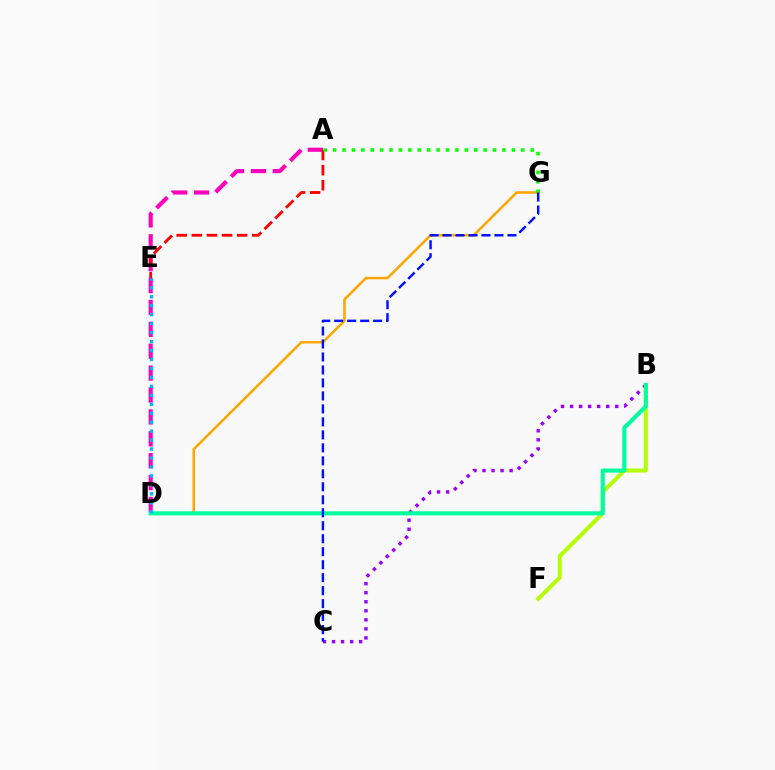{('A', 'D'): [{'color': '#ff00bd', 'line_style': 'dashed', 'thickness': 2.97}], ('D', 'G'): [{'color': '#ffa500', 'line_style': 'solid', 'thickness': 1.81}], ('B', 'F'): [{'color': '#b3ff00', 'line_style': 'solid', 'thickness': 2.86}], ('B', 'C'): [{'color': '#9b00ff', 'line_style': 'dotted', 'thickness': 2.46}], ('A', 'E'): [{'color': '#ff0000', 'line_style': 'dashed', 'thickness': 2.05}], ('A', 'G'): [{'color': '#08ff00', 'line_style': 'dotted', 'thickness': 2.56}], ('B', 'D'): [{'color': '#00ff9d', 'line_style': 'solid', 'thickness': 2.94}], ('C', 'G'): [{'color': '#0010ff', 'line_style': 'dashed', 'thickness': 1.76}], ('D', 'E'): [{'color': '#00b5ff', 'line_style': 'dotted', 'thickness': 2.43}]}